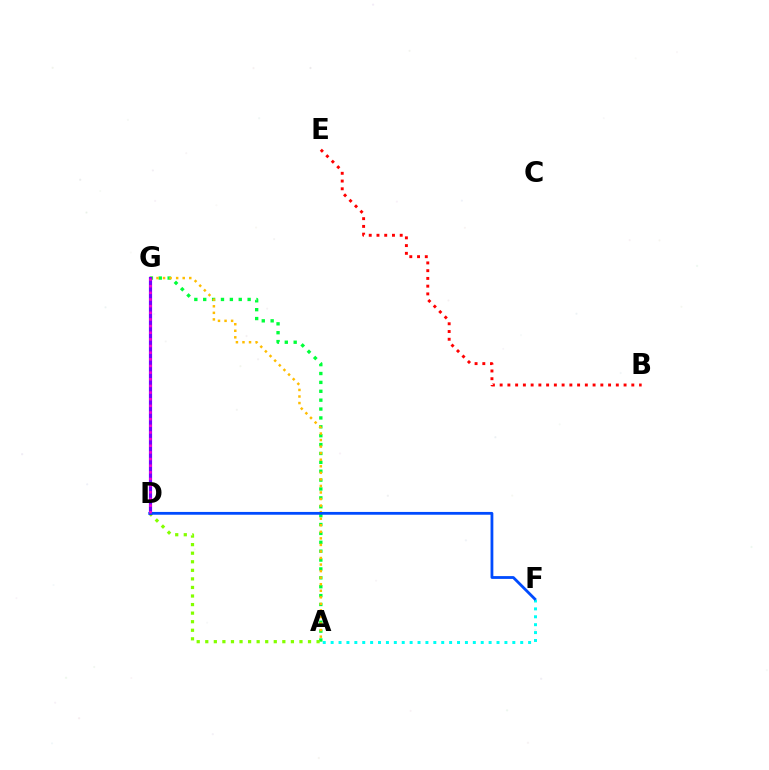{('A', 'G'): [{'color': '#00ff39', 'line_style': 'dotted', 'thickness': 2.41}, {'color': '#ffbd00', 'line_style': 'dotted', 'thickness': 1.78}], ('B', 'E'): [{'color': '#ff0000', 'line_style': 'dotted', 'thickness': 2.1}], ('A', 'D'): [{'color': '#84ff00', 'line_style': 'dotted', 'thickness': 2.33}], ('A', 'F'): [{'color': '#00fff6', 'line_style': 'dotted', 'thickness': 2.15}], ('D', 'G'): [{'color': '#7200ff', 'line_style': 'solid', 'thickness': 2.29}, {'color': '#ff00cf', 'line_style': 'dotted', 'thickness': 1.81}], ('D', 'F'): [{'color': '#004bff', 'line_style': 'solid', 'thickness': 2.01}]}